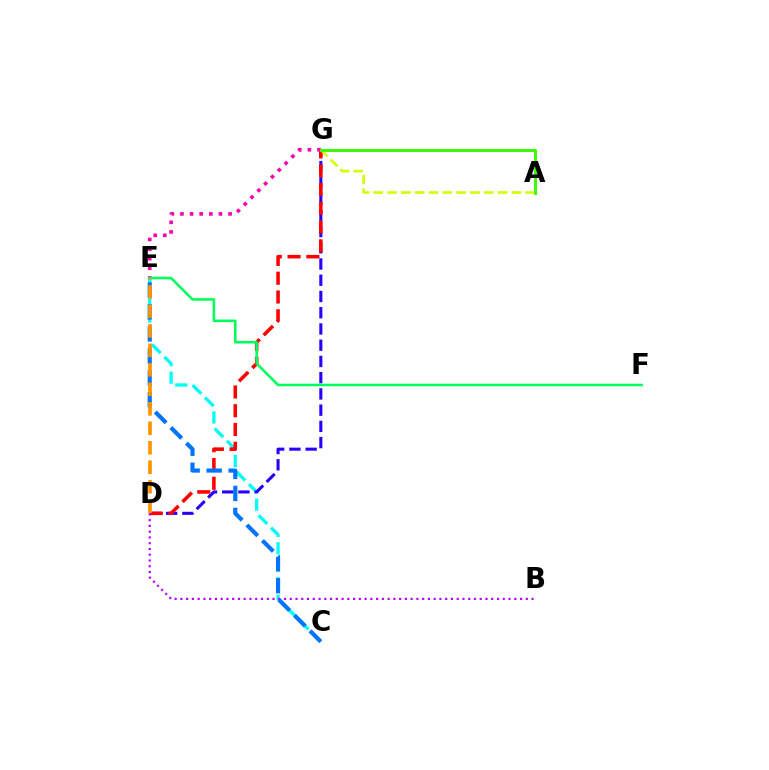{('C', 'E'): [{'color': '#00fff6', 'line_style': 'dashed', 'thickness': 2.38}, {'color': '#0074ff', 'line_style': 'dashed', 'thickness': 2.99}], ('D', 'G'): [{'color': '#2500ff', 'line_style': 'dashed', 'thickness': 2.21}, {'color': '#ff0000', 'line_style': 'dashed', 'thickness': 2.55}], ('E', 'G'): [{'color': '#ff00ac', 'line_style': 'dotted', 'thickness': 2.62}], ('A', 'G'): [{'color': '#d1ff00', 'line_style': 'dashed', 'thickness': 1.88}, {'color': '#3dff00', 'line_style': 'solid', 'thickness': 2.15}], ('E', 'F'): [{'color': '#00ff5c', 'line_style': 'solid', 'thickness': 1.85}], ('D', 'E'): [{'color': '#ff9400', 'line_style': 'dashed', 'thickness': 2.65}], ('B', 'D'): [{'color': '#b900ff', 'line_style': 'dotted', 'thickness': 1.56}]}